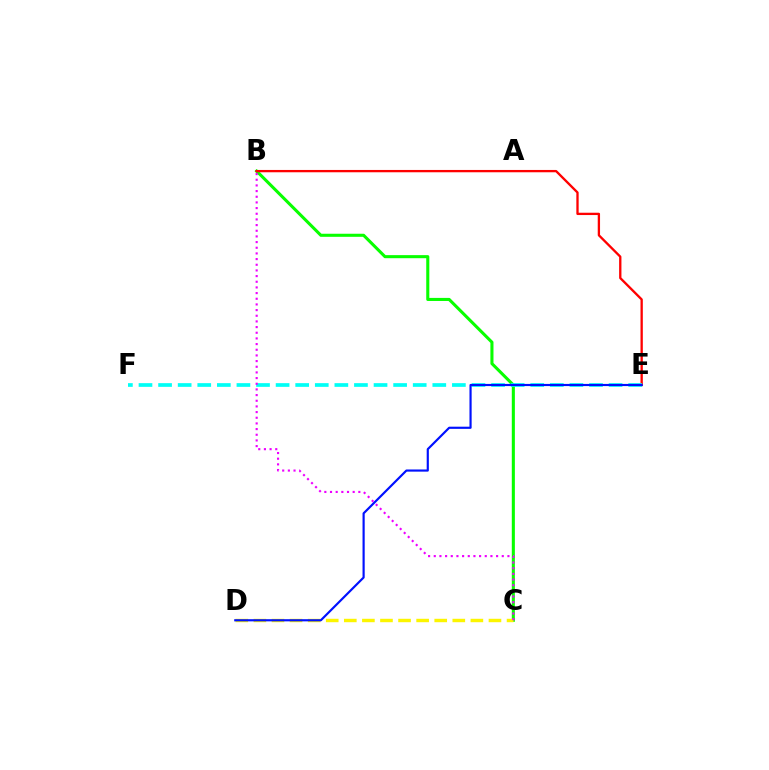{('B', 'C'): [{'color': '#08ff00', 'line_style': 'solid', 'thickness': 2.21}, {'color': '#ee00ff', 'line_style': 'dotted', 'thickness': 1.54}], ('B', 'E'): [{'color': '#ff0000', 'line_style': 'solid', 'thickness': 1.67}], ('C', 'D'): [{'color': '#fcf500', 'line_style': 'dashed', 'thickness': 2.46}], ('E', 'F'): [{'color': '#00fff6', 'line_style': 'dashed', 'thickness': 2.66}], ('D', 'E'): [{'color': '#0010ff', 'line_style': 'solid', 'thickness': 1.56}]}